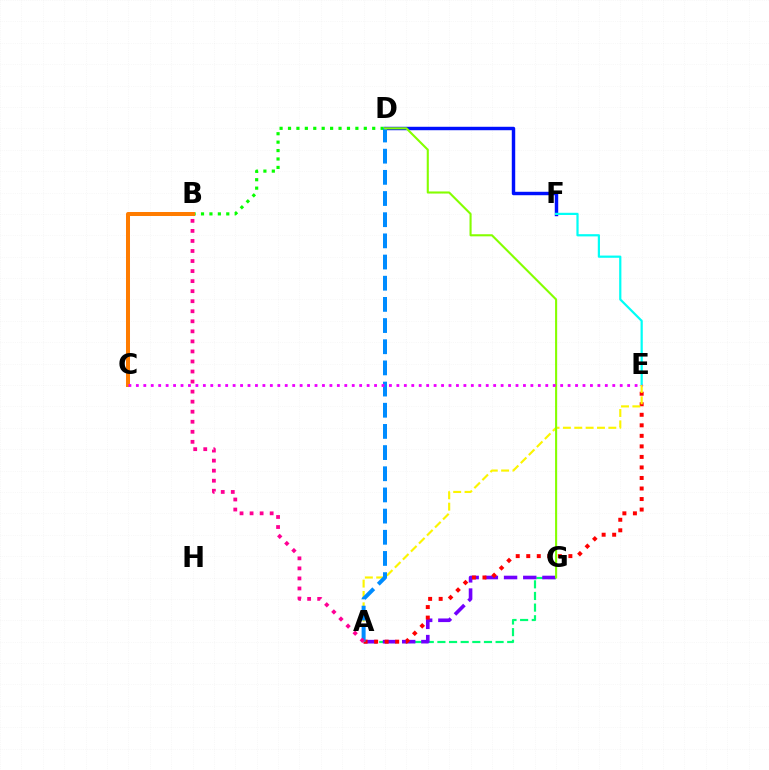{('D', 'F'): [{'color': '#0010ff', 'line_style': 'solid', 'thickness': 2.48}], ('E', 'F'): [{'color': '#00fff6', 'line_style': 'solid', 'thickness': 1.6}], ('A', 'G'): [{'color': '#00ff74', 'line_style': 'dashed', 'thickness': 1.58}, {'color': '#7200ff', 'line_style': 'dashed', 'thickness': 2.61}], ('A', 'E'): [{'color': '#ff0000', 'line_style': 'dotted', 'thickness': 2.86}, {'color': '#fcf500', 'line_style': 'dashed', 'thickness': 1.54}], ('B', 'D'): [{'color': '#08ff00', 'line_style': 'dotted', 'thickness': 2.29}], ('B', 'C'): [{'color': '#ff7c00', 'line_style': 'solid', 'thickness': 2.89}], ('A', 'D'): [{'color': '#008cff', 'line_style': 'dashed', 'thickness': 2.88}], ('D', 'G'): [{'color': '#84ff00', 'line_style': 'solid', 'thickness': 1.51}], ('C', 'E'): [{'color': '#ee00ff', 'line_style': 'dotted', 'thickness': 2.02}], ('A', 'B'): [{'color': '#ff0094', 'line_style': 'dotted', 'thickness': 2.73}]}